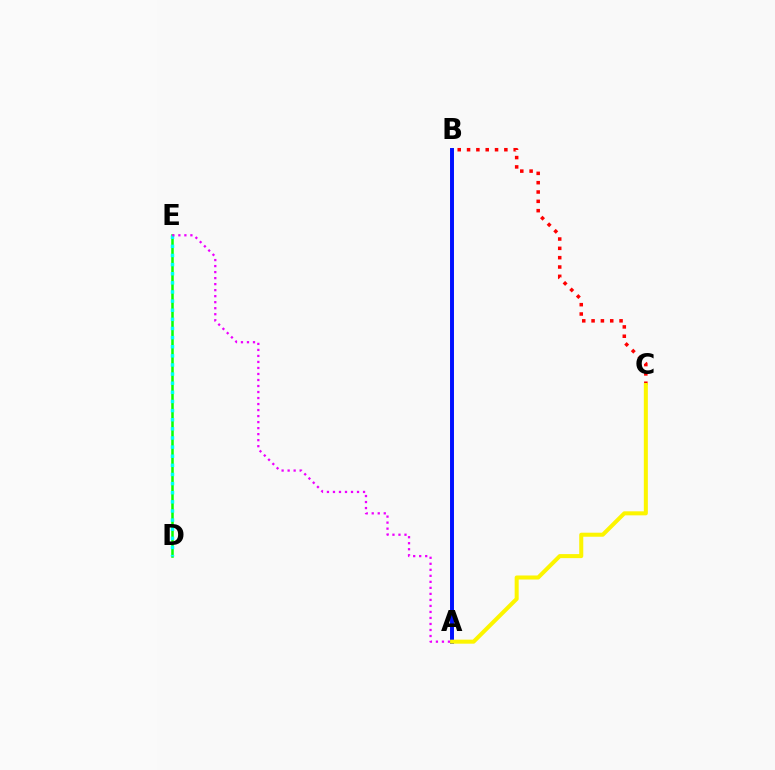{('D', 'E'): [{'color': '#08ff00', 'line_style': 'solid', 'thickness': 1.82}, {'color': '#00fff6', 'line_style': 'dotted', 'thickness': 2.48}], ('A', 'B'): [{'color': '#0010ff', 'line_style': 'solid', 'thickness': 2.85}], ('B', 'C'): [{'color': '#ff0000', 'line_style': 'dotted', 'thickness': 2.53}], ('A', 'E'): [{'color': '#ee00ff', 'line_style': 'dotted', 'thickness': 1.63}], ('A', 'C'): [{'color': '#fcf500', 'line_style': 'solid', 'thickness': 2.9}]}